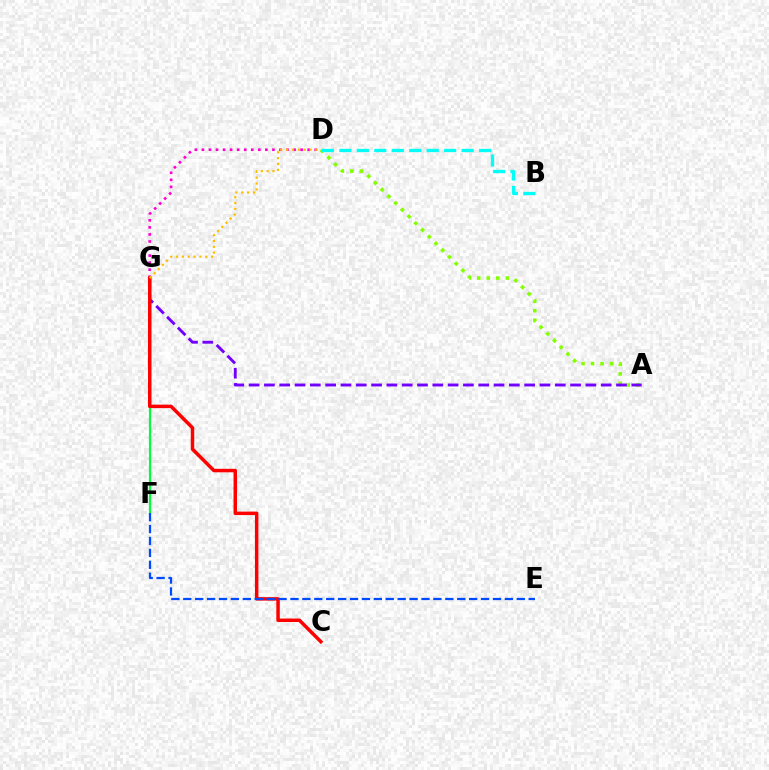{('D', 'G'): [{'color': '#ff00cf', 'line_style': 'dotted', 'thickness': 1.92}, {'color': '#ffbd00', 'line_style': 'dotted', 'thickness': 1.59}], ('F', 'G'): [{'color': '#00ff39', 'line_style': 'solid', 'thickness': 1.57}], ('A', 'D'): [{'color': '#84ff00', 'line_style': 'dotted', 'thickness': 2.58}], ('A', 'G'): [{'color': '#7200ff', 'line_style': 'dashed', 'thickness': 2.08}], ('B', 'D'): [{'color': '#00fff6', 'line_style': 'dashed', 'thickness': 2.37}], ('C', 'G'): [{'color': '#ff0000', 'line_style': 'solid', 'thickness': 2.51}], ('E', 'F'): [{'color': '#004bff', 'line_style': 'dashed', 'thickness': 1.62}]}